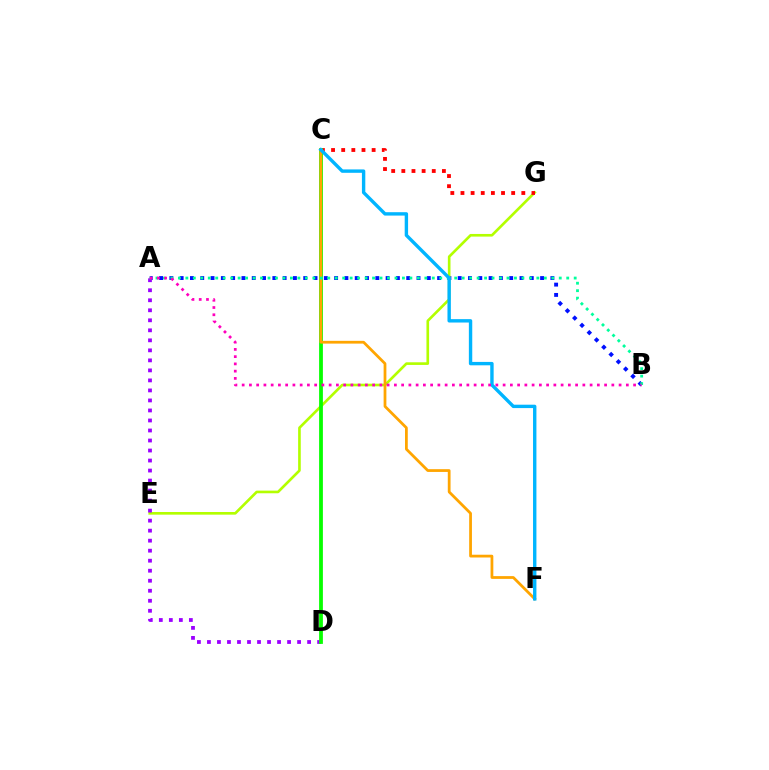{('A', 'B'): [{'color': '#0010ff', 'line_style': 'dotted', 'thickness': 2.8}, {'color': '#00ff9d', 'line_style': 'dotted', 'thickness': 2.03}, {'color': '#ff00bd', 'line_style': 'dotted', 'thickness': 1.97}], ('E', 'G'): [{'color': '#b3ff00', 'line_style': 'solid', 'thickness': 1.91}], ('A', 'D'): [{'color': '#9b00ff', 'line_style': 'dotted', 'thickness': 2.72}], ('C', 'G'): [{'color': '#ff0000', 'line_style': 'dotted', 'thickness': 2.76}], ('C', 'D'): [{'color': '#08ff00', 'line_style': 'solid', 'thickness': 2.72}], ('C', 'F'): [{'color': '#ffa500', 'line_style': 'solid', 'thickness': 1.99}, {'color': '#00b5ff', 'line_style': 'solid', 'thickness': 2.44}]}